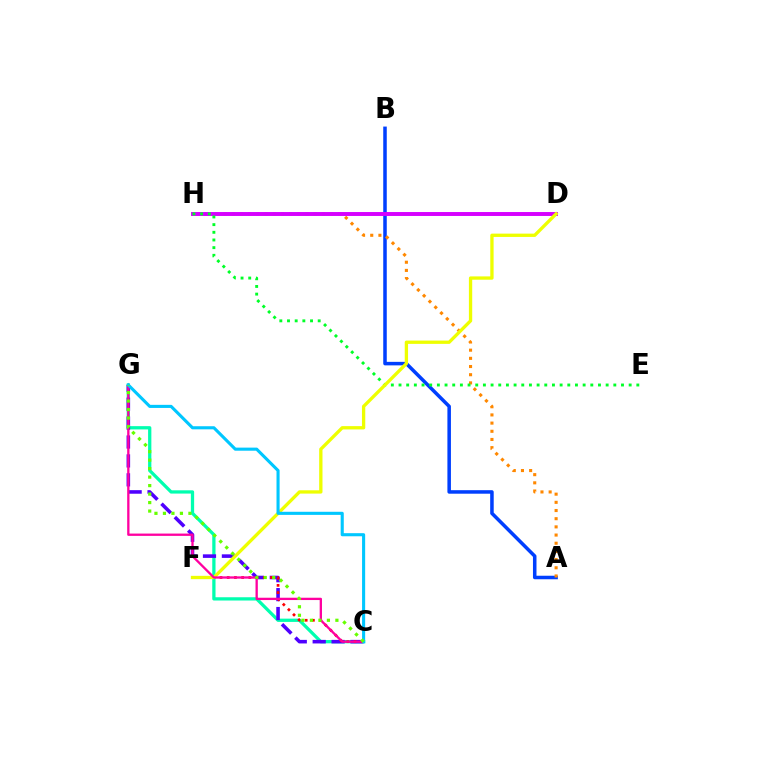{('C', 'G'): [{'color': '#00ffaf', 'line_style': 'solid', 'thickness': 2.35}, {'color': '#4f00ff', 'line_style': 'dashed', 'thickness': 2.57}, {'color': '#ff00a0', 'line_style': 'solid', 'thickness': 1.67}, {'color': '#00c7ff', 'line_style': 'solid', 'thickness': 2.23}, {'color': '#66ff00', 'line_style': 'dotted', 'thickness': 2.31}], ('A', 'B'): [{'color': '#003fff', 'line_style': 'solid', 'thickness': 2.54}], ('A', 'H'): [{'color': '#ff8800', 'line_style': 'dotted', 'thickness': 2.22}], ('D', 'H'): [{'color': '#d600ff', 'line_style': 'solid', 'thickness': 2.83}], ('C', 'F'): [{'color': '#ff0000', 'line_style': 'dotted', 'thickness': 1.96}], ('E', 'H'): [{'color': '#00ff27', 'line_style': 'dotted', 'thickness': 2.08}], ('D', 'F'): [{'color': '#eeff00', 'line_style': 'solid', 'thickness': 2.39}]}